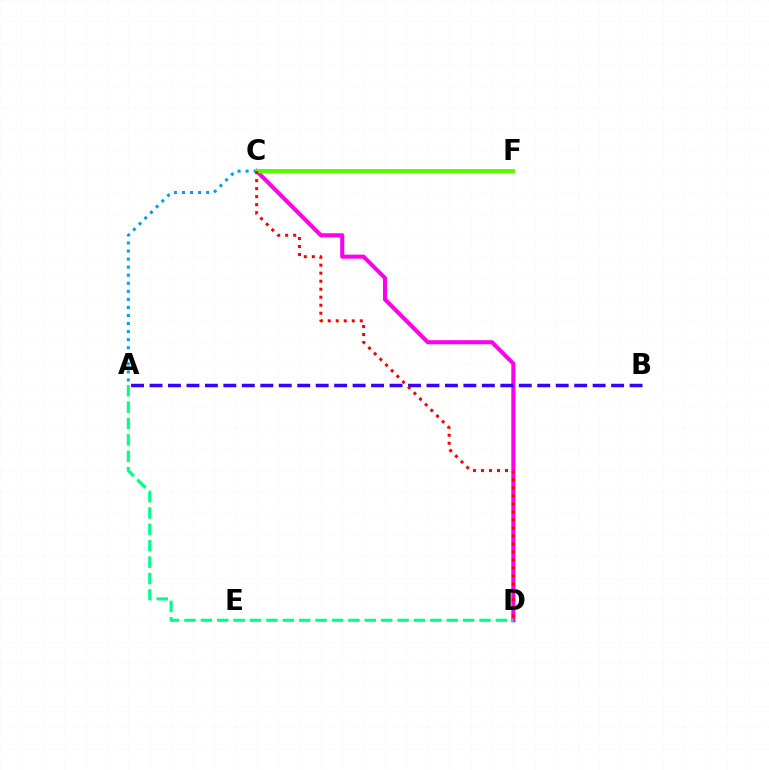{('C', 'D'): [{'color': '#ff00ed', 'line_style': 'solid', 'thickness': 2.92}, {'color': '#ff0000', 'line_style': 'dotted', 'thickness': 2.18}], ('A', 'C'): [{'color': '#009eff', 'line_style': 'dotted', 'thickness': 2.19}], ('C', 'F'): [{'color': '#ffd500', 'line_style': 'solid', 'thickness': 2.48}, {'color': '#4fff00', 'line_style': 'solid', 'thickness': 2.8}], ('A', 'B'): [{'color': '#3700ff', 'line_style': 'dashed', 'thickness': 2.51}], ('A', 'D'): [{'color': '#00ff86', 'line_style': 'dashed', 'thickness': 2.23}]}